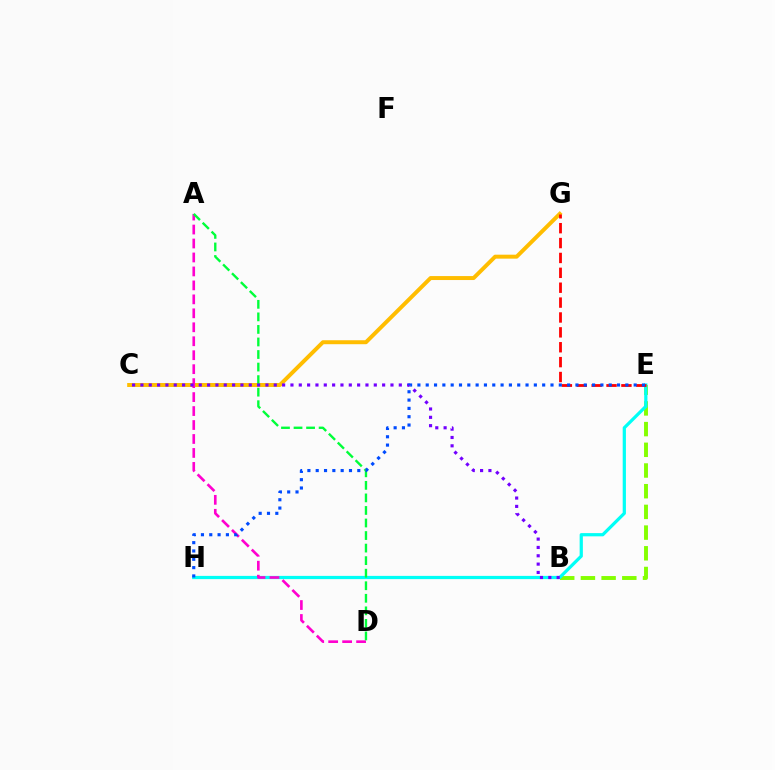{('B', 'E'): [{'color': '#84ff00', 'line_style': 'dashed', 'thickness': 2.81}], ('E', 'H'): [{'color': '#00fff6', 'line_style': 'solid', 'thickness': 2.32}, {'color': '#004bff', 'line_style': 'dotted', 'thickness': 2.26}], ('C', 'G'): [{'color': '#ffbd00', 'line_style': 'solid', 'thickness': 2.85}], ('A', 'D'): [{'color': '#ff00cf', 'line_style': 'dashed', 'thickness': 1.9}, {'color': '#00ff39', 'line_style': 'dashed', 'thickness': 1.7}], ('E', 'G'): [{'color': '#ff0000', 'line_style': 'dashed', 'thickness': 2.02}], ('B', 'C'): [{'color': '#7200ff', 'line_style': 'dotted', 'thickness': 2.26}]}